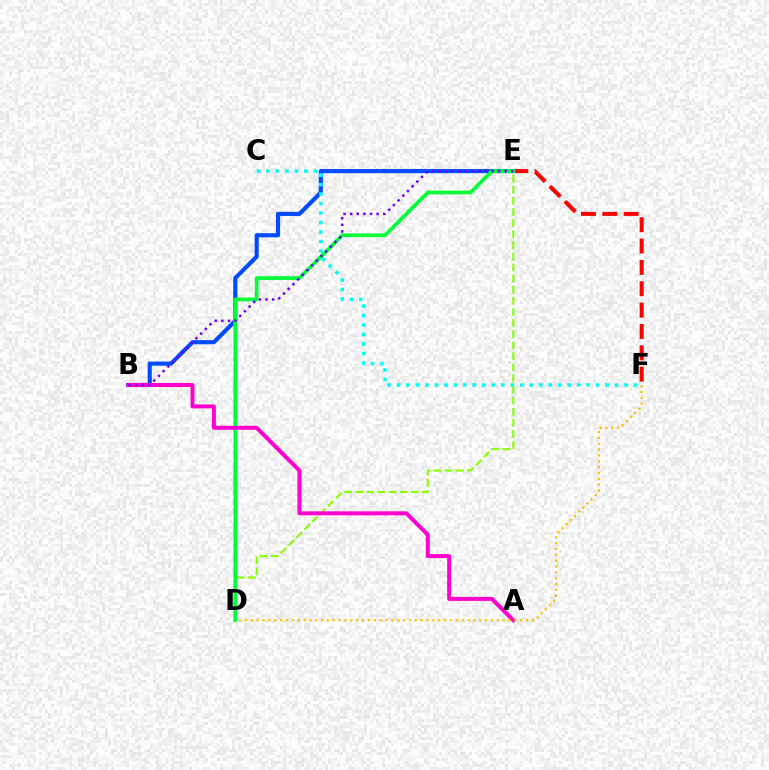{('E', 'F'): [{'color': '#ff0000', 'line_style': 'dashed', 'thickness': 2.9}], ('B', 'E'): [{'color': '#004bff', 'line_style': 'solid', 'thickness': 2.97}, {'color': '#7200ff', 'line_style': 'dotted', 'thickness': 1.8}], ('D', 'E'): [{'color': '#84ff00', 'line_style': 'dashed', 'thickness': 1.51}, {'color': '#00ff39', 'line_style': 'solid', 'thickness': 2.68}], ('A', 'B'): [{'color': '#ff00cf', 'line_style': 'solid', 'thickness': 2.89}], ('D', 'F'): [{'color': '#ffbd00', 'line_style': 'dotted', 'thickness': 1.59}], ('C', 'F'): [{'color': '#00fff6', 'line_style': 'dotted', 'thickness': 2.58}]}